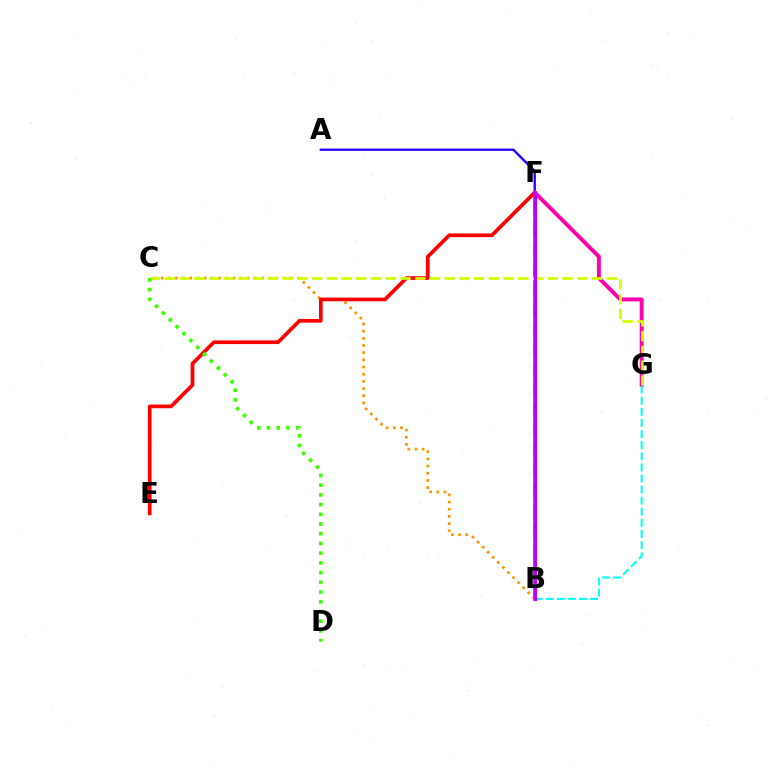{('B', 'C'): [{'color': '#ff9400', 'line_style': 'dotted', 'thickness': 1.95}], ('B', 'F'): [{'color': '#00ff5c', 'line_style': 'dashed', 'thickness': 2.74}, {'color': '#0074ff', 'line_style': 'solid', 'thickness': 2.58}, {'color': '#b900ff', 'line_style': 'solid', 'thickness': 2.27}], ('E', 'F'): [{'color': '#ff0000', 'line_style': 'solid', 'thickness': 2.66}], ('A', 'F'): [{'color': '#2500ff', 'line_style': 'solid', 'thickness': 1.69}], ('F', 'G'): [{'color': '#ff00ac', 'line_style': 'solid', 'thickness': 2.82}], ('C', 'G'): [{'color': '#d1ff00', 'line_style': 'dashed', 'thickness': 2.0}], ('B', 'G'): [{'color': '#00fff6', 'line_style': 'dashed', 'thickness': 1.51}], ('C', 'D'): [{'color': '#3dff00', 'line_style': 'dotted', 'thickness': 2.64}]}